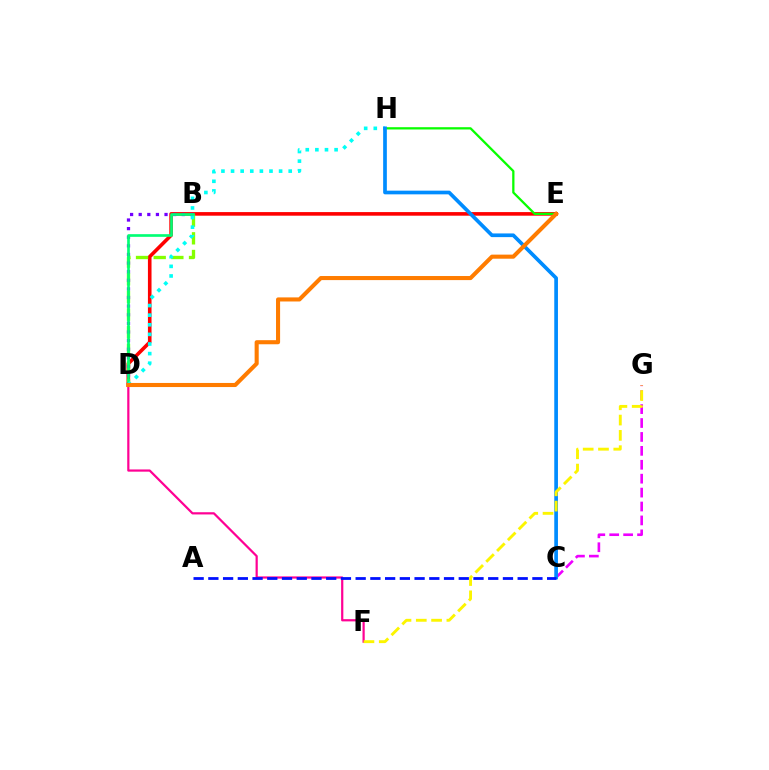{('D', 'F'): [{'color': '#ff0094', 'line_style': 'solid', 'thickness': 1.59}], ('C', 'G'): [{'color': '#ee00ff', 'line_style': 'dashed', 'thickness': 1.89}], ('D', 'E'): [{'color': '#ff0000', 'line_style': 'solid', 'thickness': 2.59}, {'color': '#ff7c00', 'line_style': 'solid', 'thickness': 2.94}], ('B', 'D'): [{'color': '#84ff00', 'line_style': 'dashed', 'thickness': 2.4}, {'color': '#7200ff', 'line_style': 'dotted', 'thickness': 2.34}, {'color': '#00ff74', 'line_style': 'solid', 'thickness': 1.92}], ('E', 'H'): [{'color': '#08ff00', 'line_style': 'solid', 'thickness': 1.64}], ('D', 'H'): [{'color': '#00fff6', 'line_style': 'dotted', 'thickness': 2.61}], ('C', 'H'): [{'color': '#008cff', 'line_style': 'solid', 'thickness': 2.65}], ('F', 'G'): [{'color': '#fcf500', 'line_style': 'dashed', 'thickness': 2.08}], ('A', 'C'): [{'color': '#0010ff', 'line_style': 'dashed', 'thickness': 2.0}]}